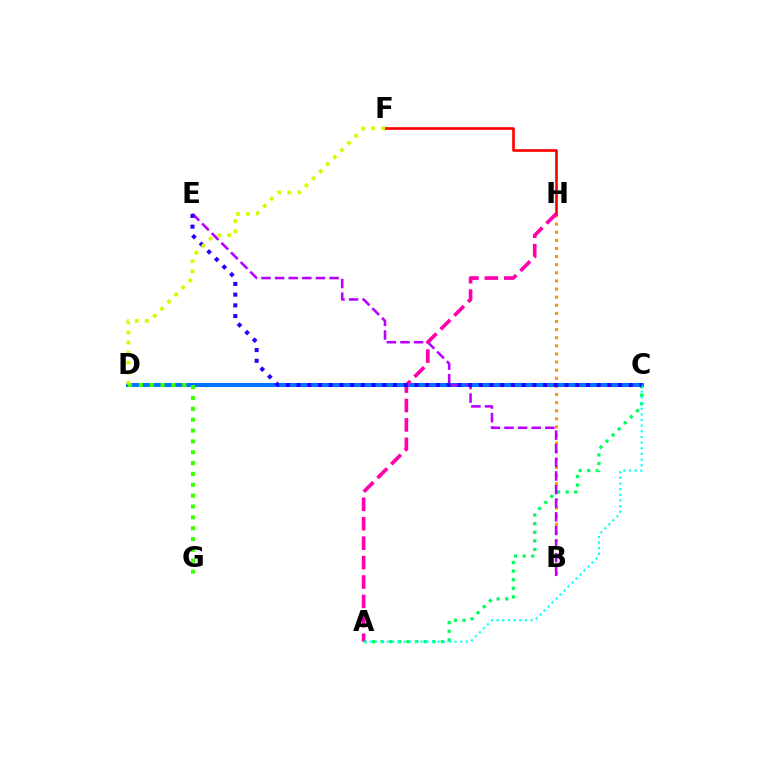{('B', 'H'): [{'color': '#ff9400', 'line_style': 'dotted', 'thickness': 2.2}], ('A', 'C'): [{'color': '#00ff5c', 'line_style': 'dotted', 'thickness': 2.34}, {'color': '#00fff6', 'line_style': 'dotted', 'thickness': 1.54}], ('C', 'D'): [{'color': '#0074ff', 'line_style': 'solid', 'thickness': 2.88}], ('B', 'E'): [{'color': '#b900ff', 'line_style': 'dashed', 'thickness': 1.85}], ('F', 'H'): [{'color': '#ff0000', 'line_style': 'solid', 'thickness': 1.9}], ('D', 'G'): [{'color': '#3dff00', 'line_style': 'dotted', 'thickness': 2.95}], ('A', 'H'): [{'color': '#ff00ac', 'line_style': 'dashed', 'thickness': 2.64}], ('C', 'E'): [{'color': '#2500ff', 'line_style': 'dotted', 'thickness': 2.91}], ('D', 'F'): [{'color': '#d1ff00', 'line_style': 'dotted', 'thickness': 2.73}]}